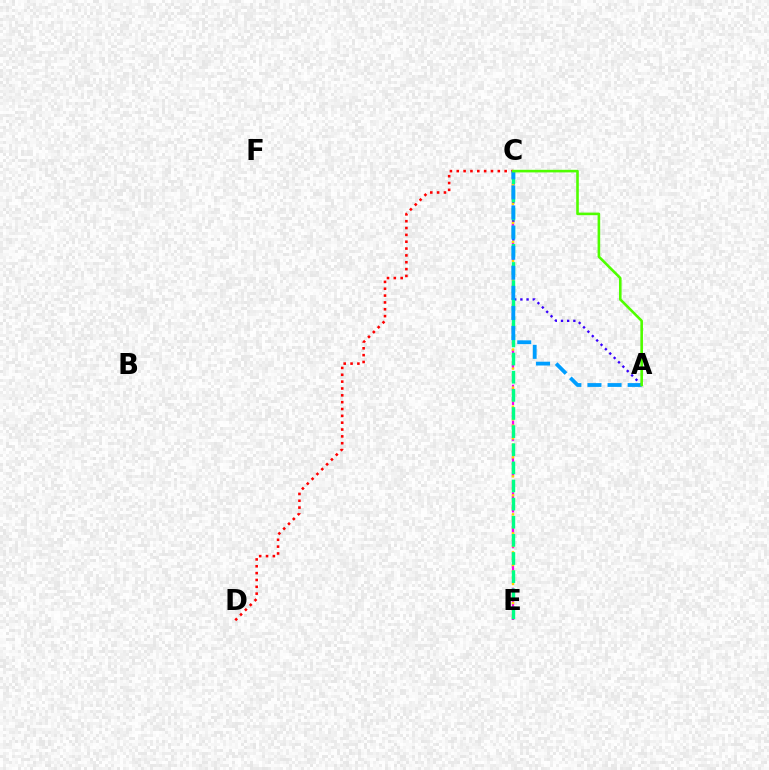{('C', 'E'): [{'color': '#ff00ed', 'line_style': 'dashed', 'thickness': 1.62}, {'color': '#ffd500', 'line_style': 'dotted', 'thickness': 1.72}, {'color': '#00ff86', 'line_style': 'dashed', 'thickness': 2.46}], ('A', 'C'): [{'color': '#3700ff', 'line_style': 'dotted', 'thickness': 1.68}, {'color': '#009eff', 'line_style': 'dashed', 'thickness': 2.73}, {'color': '#4fff00', 'line_style': 'solid', 'thickness': 1.87}], ('C', 'D'): [{'color': '#ff0000', 'line_style': 'dotted', 'thickness': 1.86}]}